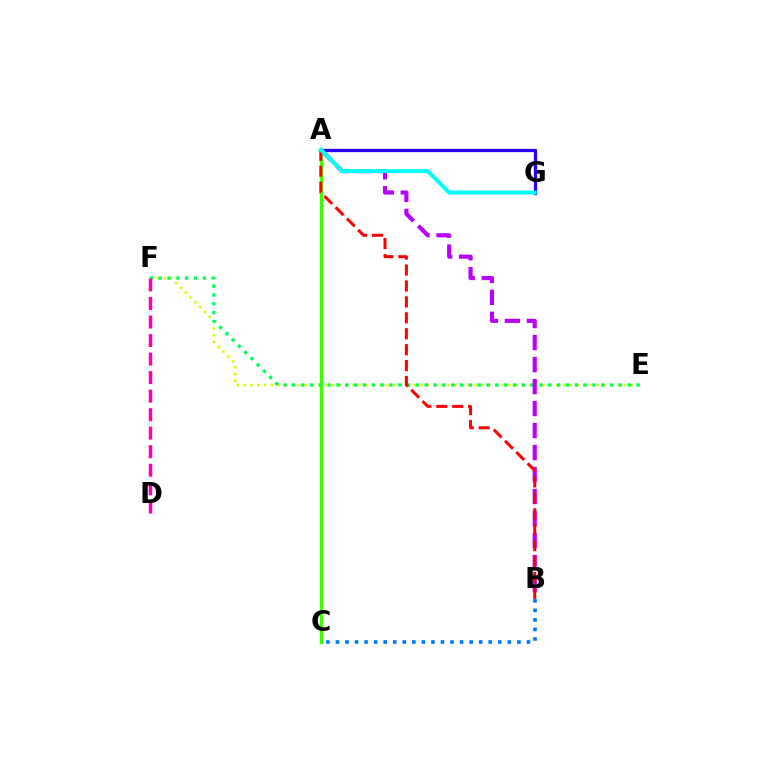{('A', 'C'): [{'color': '#ff9400', 'line_style': 'dotted', 'thickness': 1.83}, {'color': '#3dff00', 'line_style': 'solid', 'thickness': 2.39}], ('A', 'G'): [{'color': '#2500ff', 'line_style': 'solid', 'thickness': 2.34}, {'color': '#00fff6', 'line_style': 'solid', 'thickness': 2.86}], ('B', 'C'): [{'color': '#0074ff', 'line_style': 'dotted', 'thickness': 2.59}], ('E', 'F'): [{'color': '#d1ff00', 'line_style': 'dotted', 'thickness': 1.85}, {'color': '#00ff5c', 'line_style': 'dotted', 'thickness': 2.4}], ('A', 'B'): [{'color': '#b900ff', 'line_style': 'dashed', 'thickness': 2.99}, {'color': '#ff0000', 'line_style': 'dashed', 'thickness': 2.16}], ('D', 'F'): [{'color': '#ff00ac', 'line_style': 'dashed', 'thickness': 2.52}]}